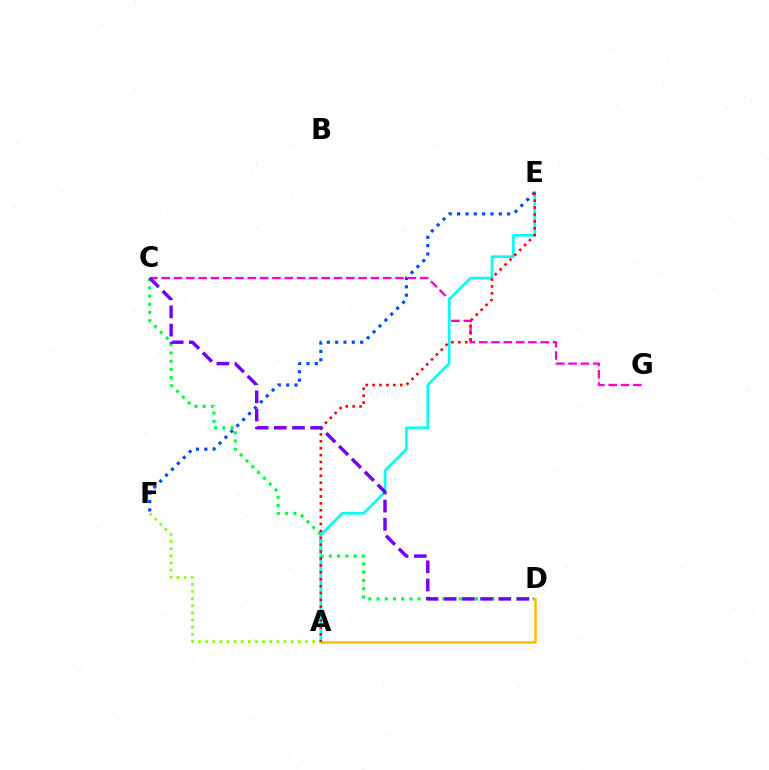{('C', 'D'): [{'color': '#00ff39', 'line_style': 'dotted', 'thickness': 2.23}, {'color': '#7200ff', 'line_style': 'dashed', 'thickness': 2.47}], ('C', 'G'): [{'color': '#ff00cf', 'line_style': 'dashed', 'thickness': 1.67}], ('A', 'D'): [{'color': '#ffbd00', 'line_style': 'solid', 'thickness': 1.82}], ('A', 'E'): [{'color': '#00fff6', 'line_style': 'solid', 'thickness': 1.91}, {'color': '#ff0000', 'line_style': 'dotted', 'thickness': 1.87}], ('E', 'F'): [{'color': '#004bff', 'line_style': 'dotted', 'thickness': 2.27}], ('A', 'F'): [{'color': '#84ff00', 'line_style': 'dotted', 'thickness': 1.94}]}